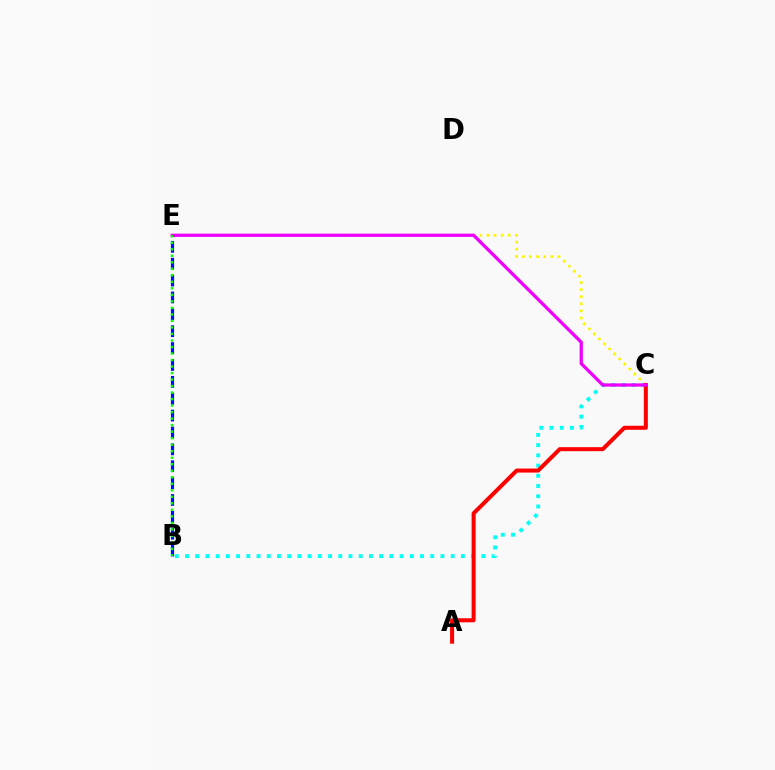{('B', 'C'): [{'color': '#00fff6', 'line_style': 'dotted', 'thickness': 2.78}], ('C', 'E'): [{'color': '#fcf500', 'line_style': 'dotted', 'thickness': 1.93}, {'color': '#ee00ff', 'line_style': 'solid', 'thickness': 2.35}], ('A', 'C'): [{'color': '#ff0000', 'line_style': 'solid', 'thickness': 2.9}], ('B', 'E'): [{'color': '#0010ff', 'line_style': 'dashed', 'thickness': 2.29}, {'color': '#08ff00', 'line_style': 'dotted', 'thickness': 1.77}]}